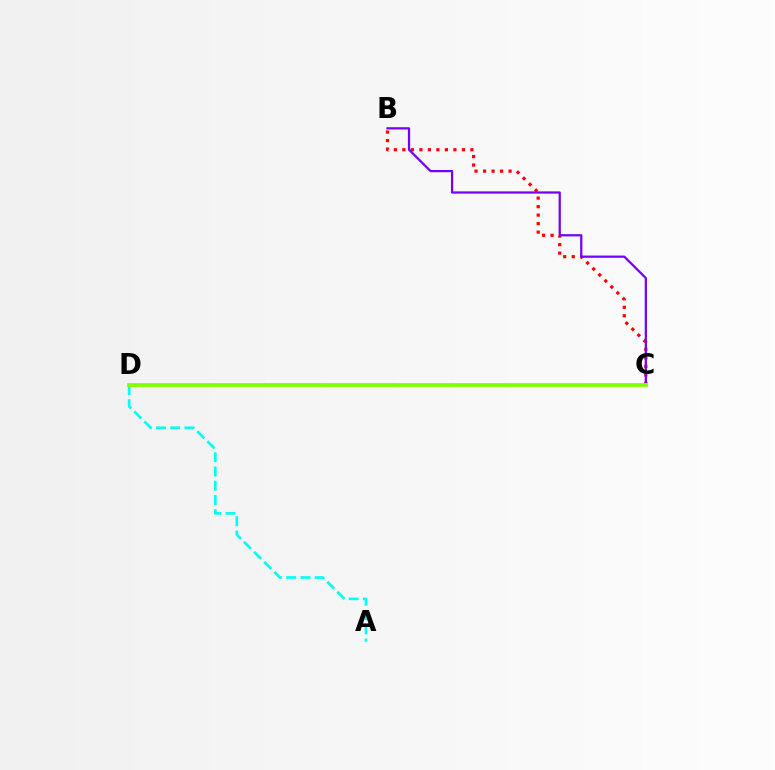{('B', 'C'): [{'color': '#ff0000', 'line_style': 'dotted', 'thickness': 2.31}, {'color': '#7200ff', 'line_style': 'solid', 'thickness': 1.61}], ('A', 'D'): [{'color': '#00fff6', 'line_style': 'dashed', 'thickness': 1.94}], ('C', 'D'): [{'color': '#84ff00', 'line_style': 'solid', 'thickness': 2.73}]}